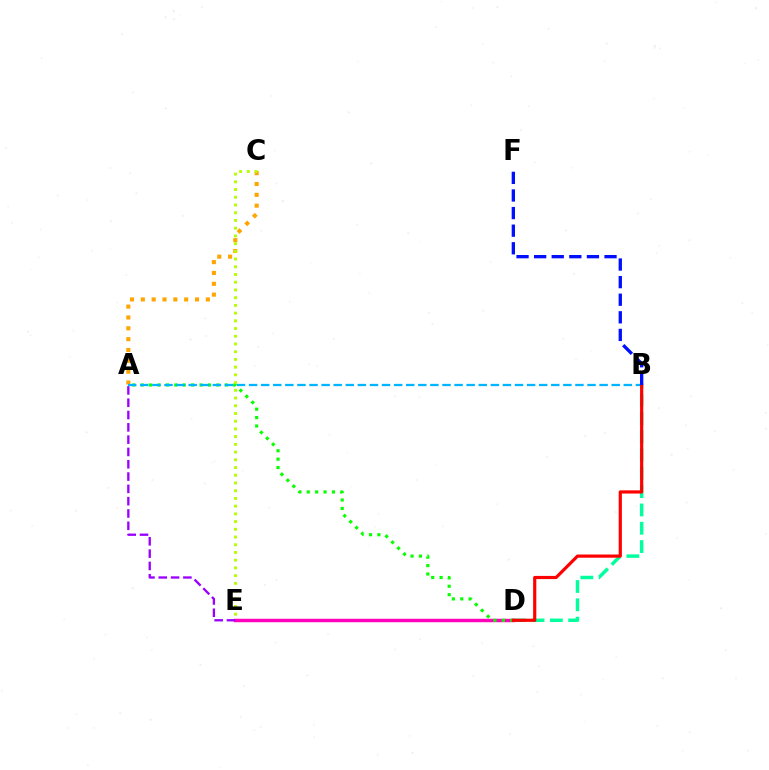{('B', 'D'): [{'color': '#00ff9d', 'line_style': 'dashed', 'thickness': 2.49}, {'color': '#ff0000', 'line_style': 'solid', 'thickness': 2.29}], ('D', 'E'): [{'color': '#ff00bd', 'line_style': 'solid', 'thickness': 2.48}], ('A', 'E'): [{'color': '#9b00ff', 'line_style': 'dashed', 'thickness': 1.67}], ('A', 'C'): [{'color': '#ffa500', 'line_style': 'dotted', 'thickness': 2.94}], ('A', 'D'): [{'color': '#08ff00', 'line_style': 'dotted', 'thickness': 2.28}], ('C', 'E'): [{'color': '#b3ff00', 'line_style': 'dotted', 'thickness': 2.1}], ('A', 'B'): [{'color': '#00b5ff', 'line_style': 'dashed', 'thickness': 1.64}], ('B', 'F'): [{'color': '#0010ff', 'line_style': 'dashed', 'thickness': 2.39}]}